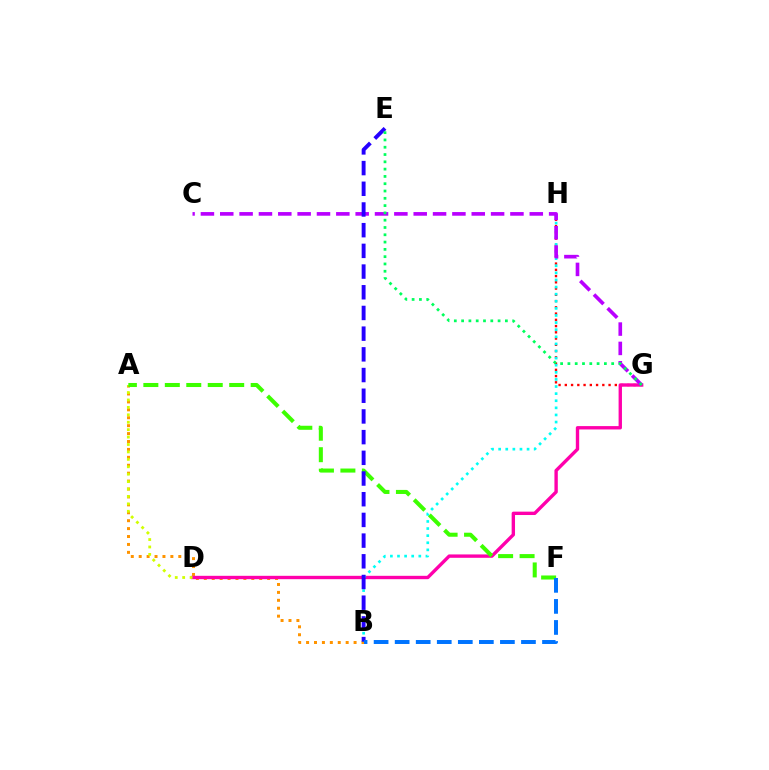{('G', 'H'): [{'color': '#ff0000', 'line_style': 'dotted', 'thickness': 1.7}], ('A', 'B'): [{'color': '#ff9400', 'line_style': 'dotted', 'thickness': 2.15}], ('D', 'G'): [{'color': '#ff00ac', 'line_style': 'solid', 'thickness': 2.43}], ('A', 'D'): [{'color': '#d1ff00', 'line_style': 'dotted', 'thickness': 2.02}], ('B', 'H'): [{'color': '#00fff6', 'line_style': 'dotted', 'thickness': 1.93}], ('A', 'F'): [{'color': '#3dff00', 'line_style': 'dashed', 'thickness': 2.92}], ('C', 'G'): [{'color': '#b900ff', 'line_style': 'dashed', 'thickness': 2.63}], ('B', 'E'): [{'color': '#2500ff', 'line_style': 'dashed', 'thickness': 2.81}], ('E', 'G'): [{'color': '#00ff5c', 'line_style': 'dotted', 'thickness': 1.98}], ('B', 'F'): [{'color': '#0074ff', 'line_style': 'dashed', 'thickness': 2.86}]}